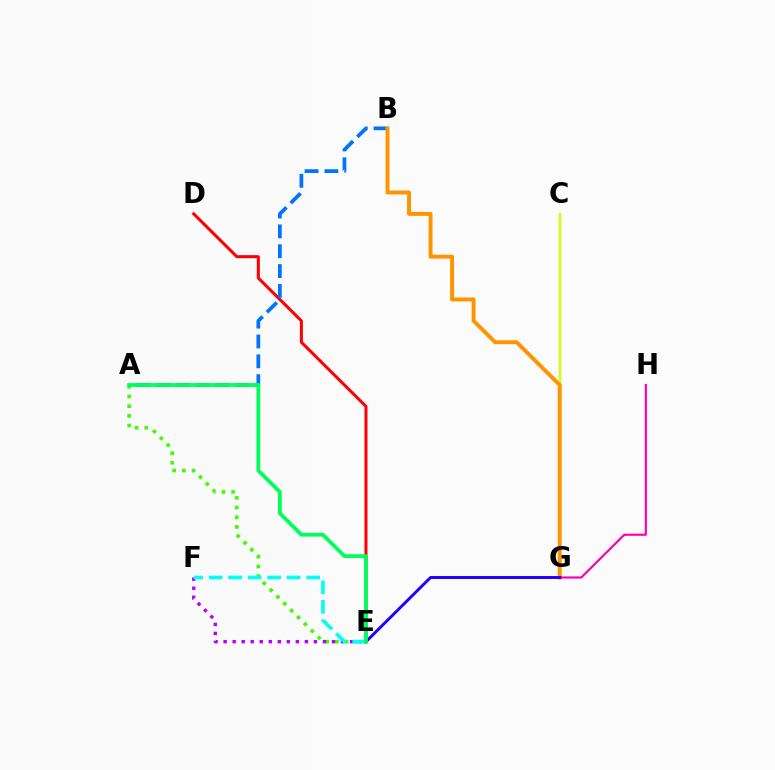{('C', 'G'): [{'color': '#d1ff00', 'line_style': 'solid', 'thickness': 1.75}], ('A', 'E'): [{'color': '#3dff00', 'line_style': 'dotted', 'thickness': 2.63}, {'color': '#00ff5c', 'line_style': 'solid', 'thickness': 2.73}], ('D', 'E'): [{'color': '#ff0000', 'line_style': 'solid', 'thickness': 2.18}], ('A', 'B'): [{'color': '#0074ff', 'line_style': 'dashed', 'thickness': 2.7}], ('E', 'F'): [{'color': '#b900ff', 'line_style': 'dotted', 'thickness': 2.45}, {'color': '#00fff6', 'line_style': 'dashed', 'thickness': 2.65}], ('B', 'G'): [{'color': '#ff9400', 'line_style': 'solid', 'thickness': 2.83}], ('G', 'H'): [{'color': '#ff00ac', 'line_style': 'solid', 'thickness': 1.56}], ('E', 'G'): [{'color': '#2500ff', 'line_style': 'solid', 'thickness': 2.13}]}